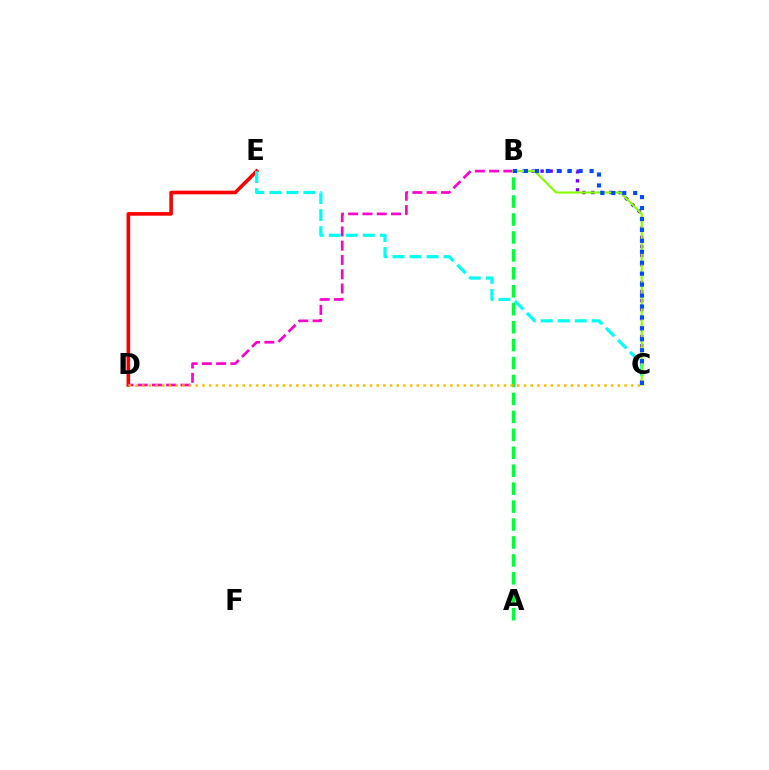{('B', 'C'): [{'color': '#7200ff', 'line_style': 'dotted', 'thickness': 2.45}, {'color': '#84ff00', 'line_style': 'solid', 'thickness': 1.55}, {'color': '#004bff', 'line_style': 'dotted', 'thickness': 2.97}], ('D', 'E'): [{'color': '#ff0000', 'line_style': 'solid', 'thickness': 2.59}], ('A', 'B'): [{'color': '#00ff39', 'line_style': 'dashed', 'thickness': 2.44}], ('C', 'E'): [{'color': '#00fff6', 'line_style': 'dashed', 'thickness': 2.31}], ('B', 'D'): [{'color': '#ff00cf', 'line_style': 'dashed', 'thickness': 1.94}], ('C', 'D'): [{'color': '#ffbd00', 'line_style': 'dotted', 'thickness': 1.82}]}